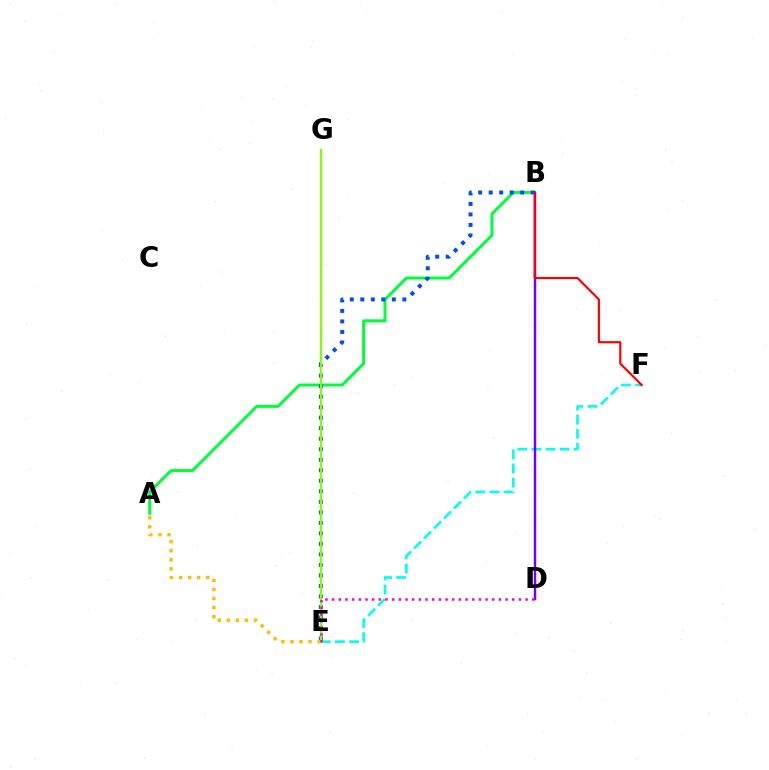{('E', 'F'): [{'color': '#00fff6', 'line_style': 'dashed', 'thickness': 1.92}], ('A', 'B'): [{'color': '#00ff39', 'line_style': 'solid', 'thickness': 2.14}], ('B', 'E'): [{'color': '#004bff', 'line_style': 'dotted', 'thickness': 2.86}], ('B', 'D'): [{'color': '#7200ff', 'line_style': 'solid', 'thickness': 1.75}], ('B', 'F'): [{'color': '#ff0000', 'line_style': 'solid', 'thickness': 1.57}], ('A', 'E'): [{'color': '#ffbd00', 'line_style': 'dotted', 'thickness': 2.46}], ('E', 'G'): [{'color': '#84ff00', 'line_style': 'solid', 'thickness': 1.67}], ('D', 'E'): [{'color': '#ff00cf', 'line_style': 'dotted', 'thickness': 1.81}]}